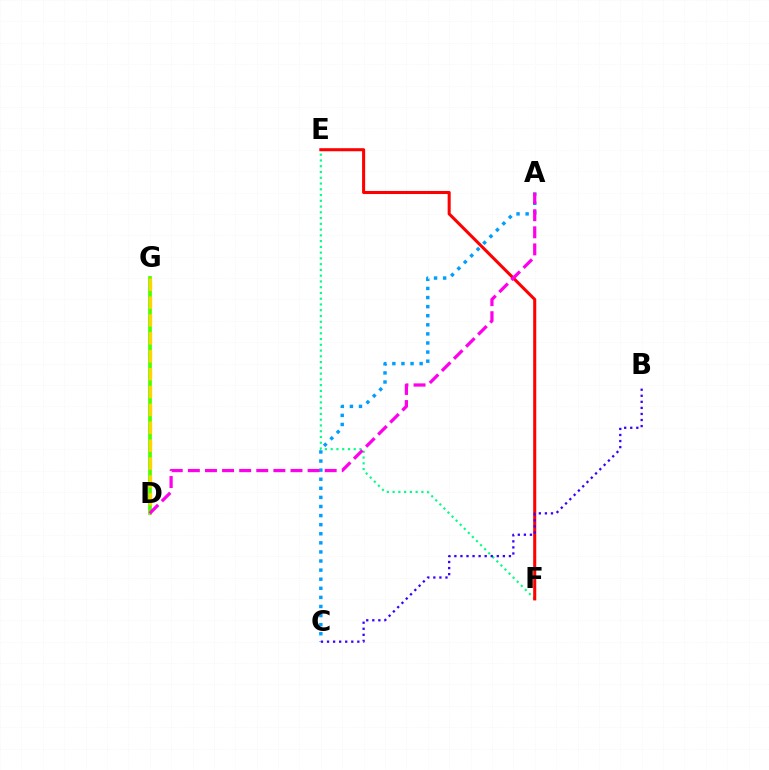{('E', 'F'): [{'color': '#00ff86', 'line_style': 'dotted', 'thickness': 1.57}, {'color': '#ff0000', 'line_style': 'solid', 'thickness': 2.2}], ('D', 'G'): [{'color': '#4fff00', 'line_style': 'solid', 'thickness': 2.69}, {'color': '#ffd500', 'line_style': 'dashed', 'thickness': 2.43}], ('A', 'C'): [{'color': '#009eff', 'line_style': 'dotted', 'thickness': 2.47}], ('A', 'D'): [{'color': '#ff00ed', 'line_style': 'dashed', 'thickness': 2.32}], ('B', 'C'): [{'color': '#3700ff', 'line_style': 'dotted', 'thickness': 1.65}]}